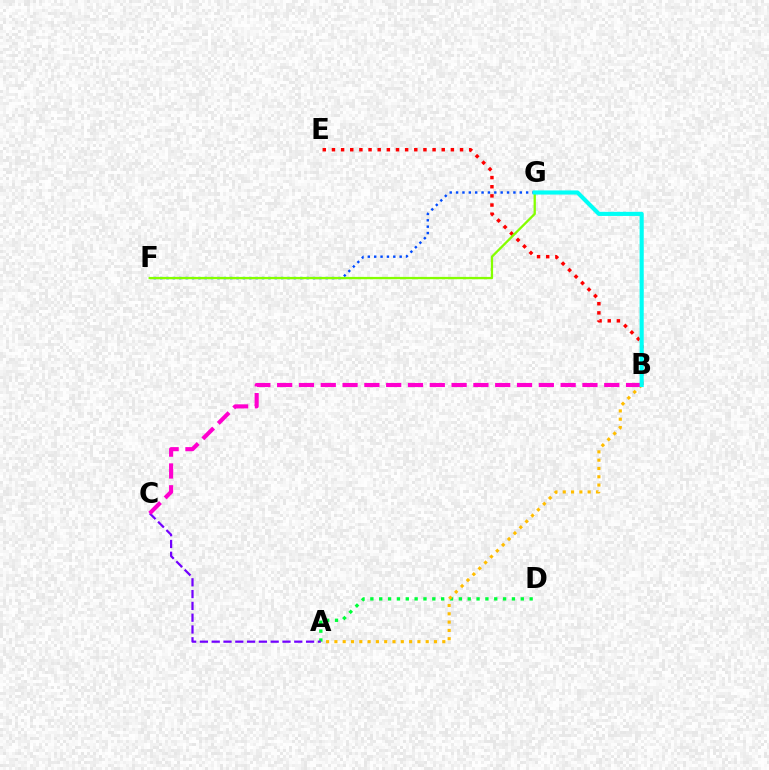{('B', 'E'): [{'color': '#ff0000', 'line_style': 'dotted', 'thickness': 2.49}], ('F', 'G'): [{'color': '#004bff', 'line_style': 'dotted', 'thickness': 1.73}, {'color': '#84ff00', 'line_style': 'solid', 'thickness': 1.66}], ('A', 'D'): [{'color': '#00ff39', 'line_style': 'dotted', 'thickness': 2.4}], ('A', 'B'): [{'color': '#ffbd00', 'line_style': 'dotted', 'thickness': 2.26}], ('A', 'C'): [{'color': '#7200ff', 'line_style': 'dashed', 'thickness': 1.6}], ('B', 'C'): [{'color': '#ff00cf', 'line_style': 'dashed', 'thickness': 2.96}], ('B', 'G'): [{'color': '#00fff6', 'line_style': 'solid', 'thickness': 2.97}]}